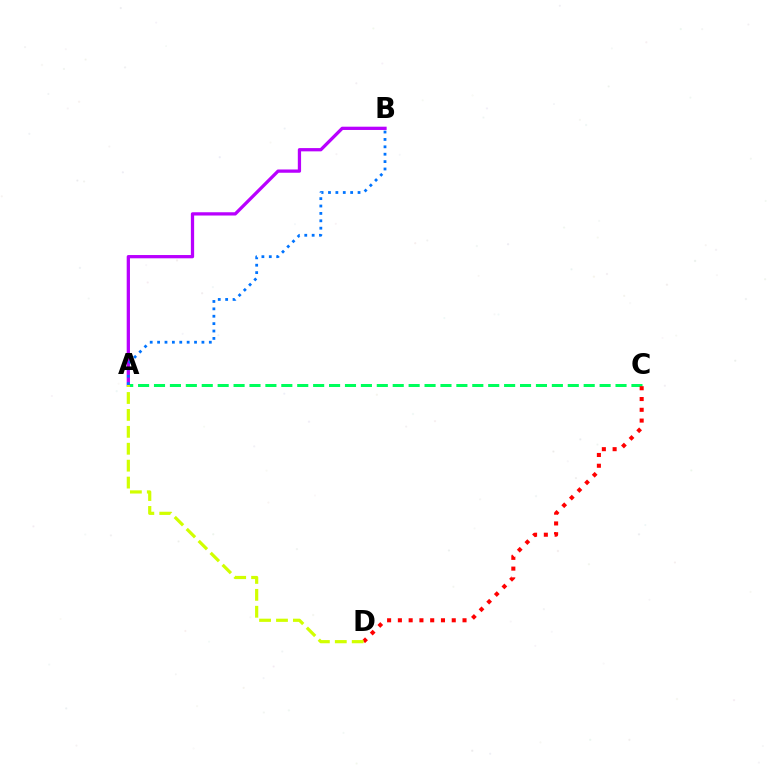{('A', 'C'): [{'color': '#00ff5c', 'line_style': 'dashed', 'thickness': 2.16}], ('A', 'B'): [{'color': '#b900ff', 'line_style': 'solid', 'thickness': 2.35}, {'color': '#0074ff', 'line_style': 'dotted', 'thickness': 2.01}], ('C', 'D'): [{'color': '#ff0000', 'line_style': 'dotted', 'thickness': 2.93}], ('A', 'D'): [{'color': '#d1ff00', 'line_style': 'dashed', 'thickness': 2.3}]}